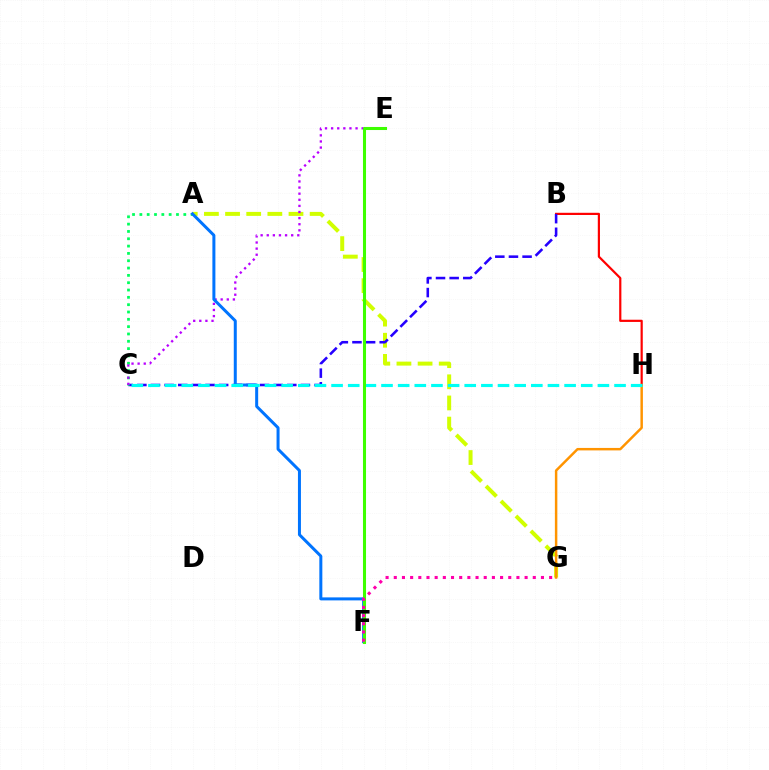{('B', 'H'): [{'color': '#ff0000', 'line_style': 'solid', 'thickness': 1.58}], ('A', 'G'): [{'color': '#d1ff00', 'line_style': 'dashed', 'thickness': 2.87}], ('G', 'H'): [{'color': '#ff9400', 'line_style': 'solid', 'thickness': 1.78}], ('B', 'C'): [{'color': '#2500ff', 'line_style': 'dashed', 'thickness': 1.85}], ('A', 'C'): [{'color': '#00ff5c', 'line_style': 'dotted', 'thickness': 1.99}], ('C', 'E'): [{'color': '#b900ff', 'line_style': 'dotted', 'thickness': 1.66}], ('A', 'F'): [{'color': '#0074ff', 'line_style': 'solid', 'thickness': 2.16}], ('C', 'H'): [{'color': '#00fff6', 'line_style': 'dashed', 'thickness': 2.26}], ('E', 'F'): [{'color': '#3dff00', 'line_style': 'solid', 'thickness': 2.2}], ('F', 'G'): [{'color': '#ff00ac', 'line_style': 'dotted', 'thickness': 2.22}]}